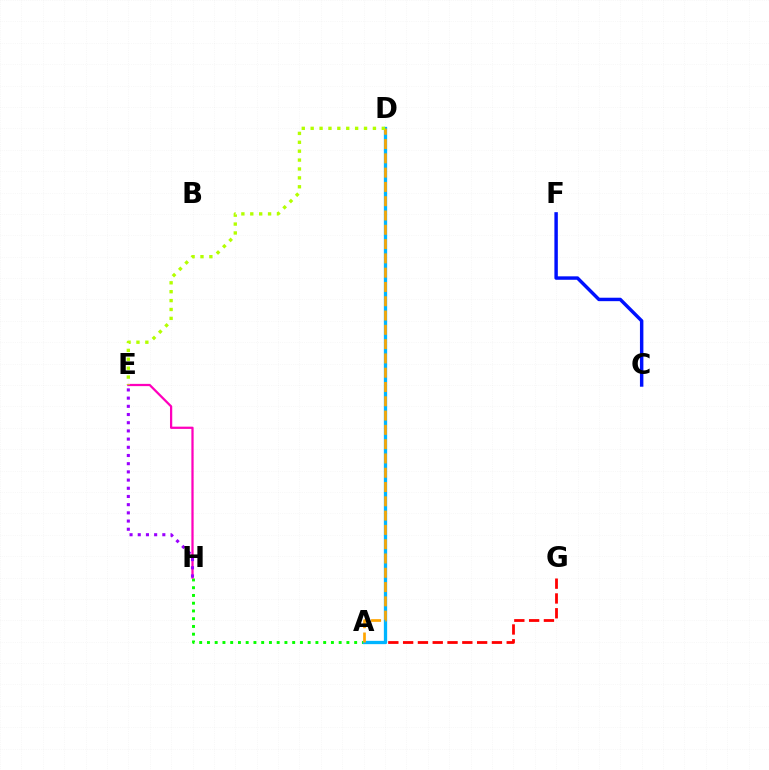{('A', 'H'): [{'color': '#08ff00', 'line_style': 'dotted', 'thickness': 2.11}], ('A', 'D'): [{'color': '#00ff9d', 'line_style': 'solid', 'thickness': 1.98}, {'color': '#00b5ff', 'line_style': 'solid', 'thickness': 2.37}, {'color': '#ffa500', 'line_style': 'dashed', 'thickness': 1.94}], ('A', 'G'): [{'color': '#ff0000', 'line_style': 'dashed', 'thickness': 2.01}], ('E', 'H'): [{'color': '#ff00bd', 'line_style': 'solid', 'thickness': 1.62}, {'color': '#9b00ff', 'line_style': 'dotted', 'thickness': 2.23}], ('C', 'F'): [{'color': '#0010ff', 'line_style': 'solid', 'thickness': 2.48}], ('D', 'E'): [{'color': '#b3ff00', 'line_style': 'dotted', 'thickness': 2.42}]}